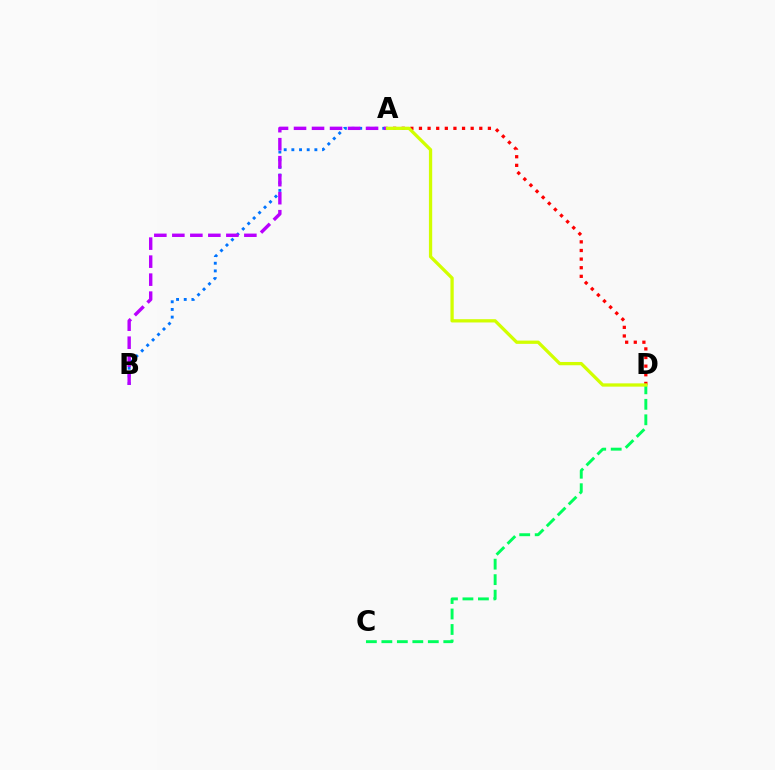{('A', 'B'): [{'color': '#0074ff', 'line_style': 'dotted', 'thickness': 2.08}, {'color': '#b900ff', 'line_style': 'dashed', 'thickness': 2.45}], ('C', 'D'): [{'color': '#00ff5c', 'line_style': 'dashed', 'thickness': 2.1}], ('A', 'D'): [{'color': '#ff0000', 'line_style': 'dotted', 'thickness': 2.34}, {'color': '#d1ff00', 'line_style': 'solid', 'thickness': 2.36}]}